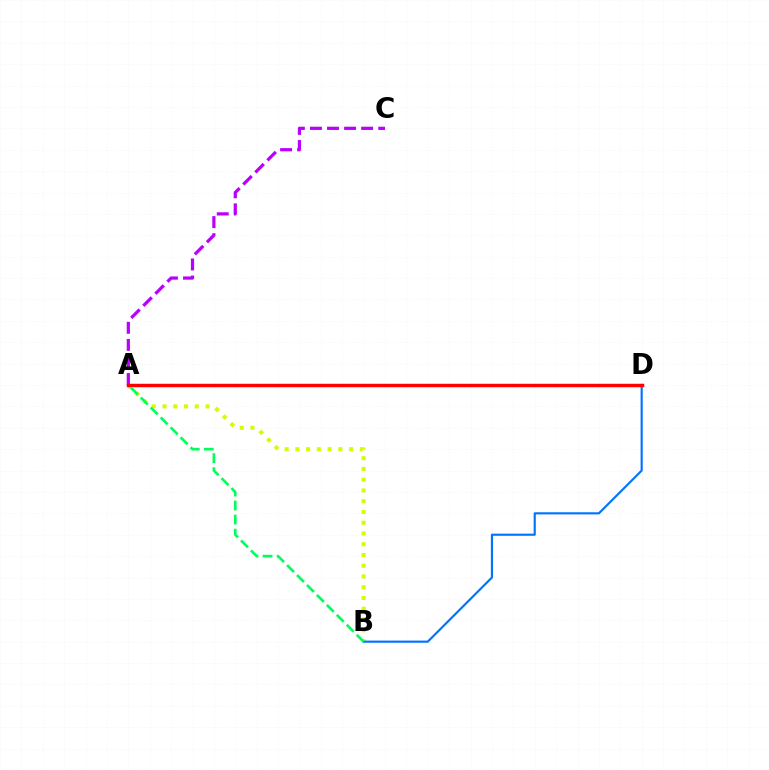{('A', 'B'): [{'color': '#d1ff00', 'line_style': 'dotted', 'thickness': 2.92}, {'color': '#00ff5c', 'line_style': 'dashed', 'thickness': 1.91}], ('A', 'C'): [{'color': '#b900ff', 'line_style': 'dashed', 'thickness': 2.32}], ('B', 'D'): [{'color': '#0074ff', 'line_style': 'solid', 'thickness': 1.55}], ('A', 'D'): [{'color': '#ff0000', 'line_style': 'solid', 'thickness': 2.49}]}